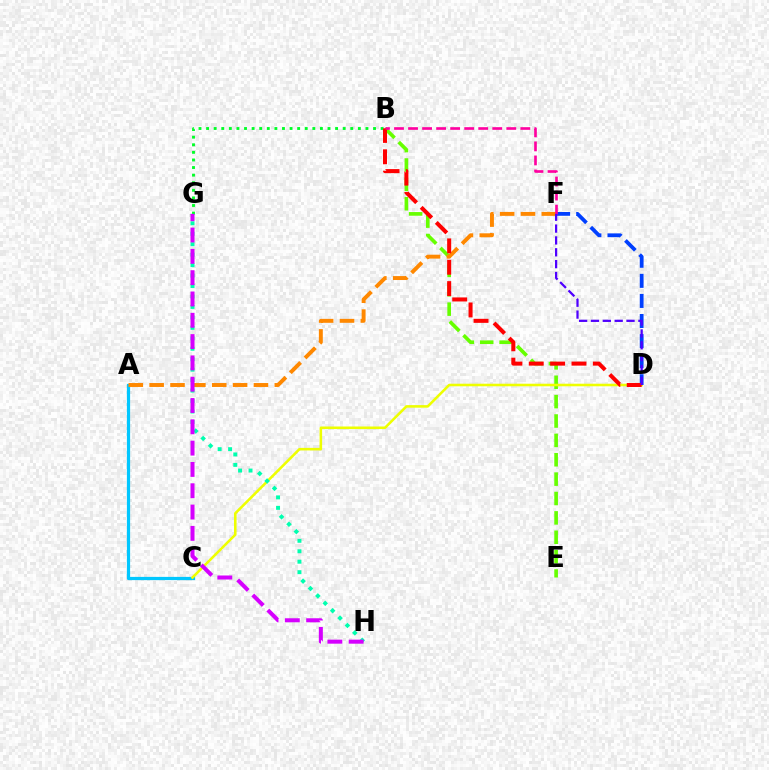{('B', 'E'): [{'color': '#66ff00', 'line_style': 'dashed', 'thickness': 2.63}], ('A', 'C'): [{'color': '#00c7ff', 'line_style': 'solid', 'thickness': 2.32}], ('B', 'G'): [{'color': '#00ff27', 'line_style': 'dotted', 'thickness': 2.06}], ('C', 'D'): [{'color': '#eeff00', 'line_style': 'solid', 'thickness': 1.84}], ('A', 'F'): [{'color': '#ff8800', 'line_style': 'dashed', 'thickness': 2.83}], ('D', 'F'): [{'color': '#003fff', 'line_style': 'dashed', 'thickness': 2.73}, {'color': '#4f00ff', 'line_style': 'dashed', 'thickness': 1.61}], ('B', 'D'): [{'color': '#ff0000', 'line_style': 'dashed', 'thickness': 2.9}], ('B', 'F'): [{'color': '#ff00a0', 'line_style': 'dashed', 'thickness': 1.91}], ('G', 'H'): [{'color': '#00ffaf', 'line_style': 'dotted', 'thickness': 2.84}, {'color': '#d600ff', 'line_style': 'dashed', 'thickness': 2.89}]}